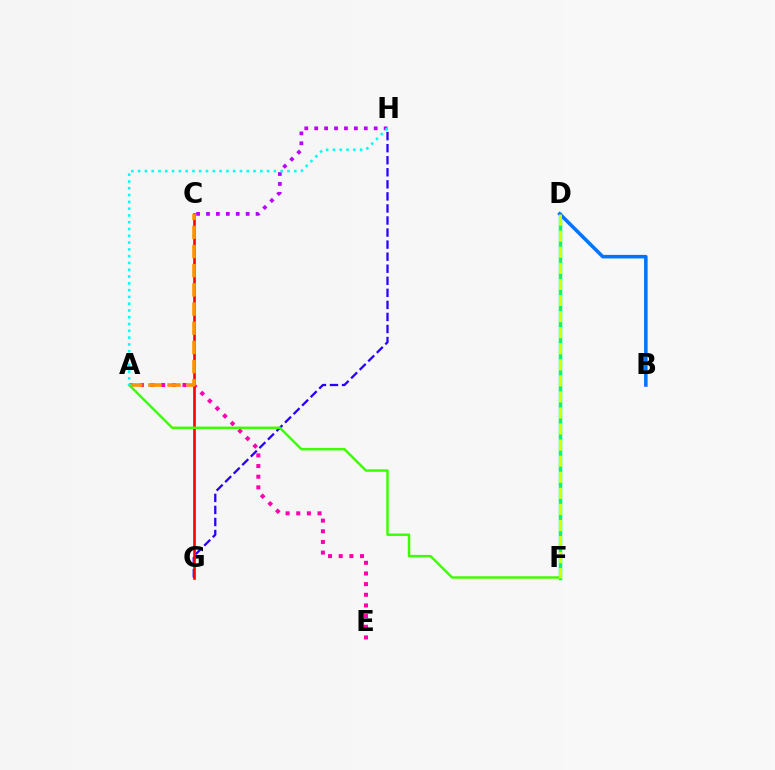{('G', 'H'): [{'color': '#2500ff', 'line_style': 'dashed', 'thickness': 1.64}], ('D', 'F'): [{'color': '#00ff5c', 'line_style': 'solid', 'thickness': 2.5}, {'color': '#d1ff00', 'line_style': 'dashed', 'thickness': 2.18}], ('B', 'D'): [{'color': '#0074ff', 'line_style': 'solid', 'thickness': 2.55}], ('A', 'E'): [{'color': '#ff00ac', 'line_style': 'dotted', 'thickness': 2.9}], ('C', 'H'): [{'color': '#b900ff', 'line_style': 'dotted', 'thickness': 2.7}], ('C', 'G'): [{'color': '#ff0000', 'line_style': 'solid', 'thickness': 1.89}], ('A', 'C'): [{'color': '#ff9400', 'line_style': 'dashed', 'thickness': 2.61}], ('A', 'F'): [{'color': '#3dff00', 'line_style': 'solid', 'thickness': 1.77}], ('A', 'H'): [{'color': '#00fff6', 'line_style': 'dotted', 'thickness': 1.84}]}